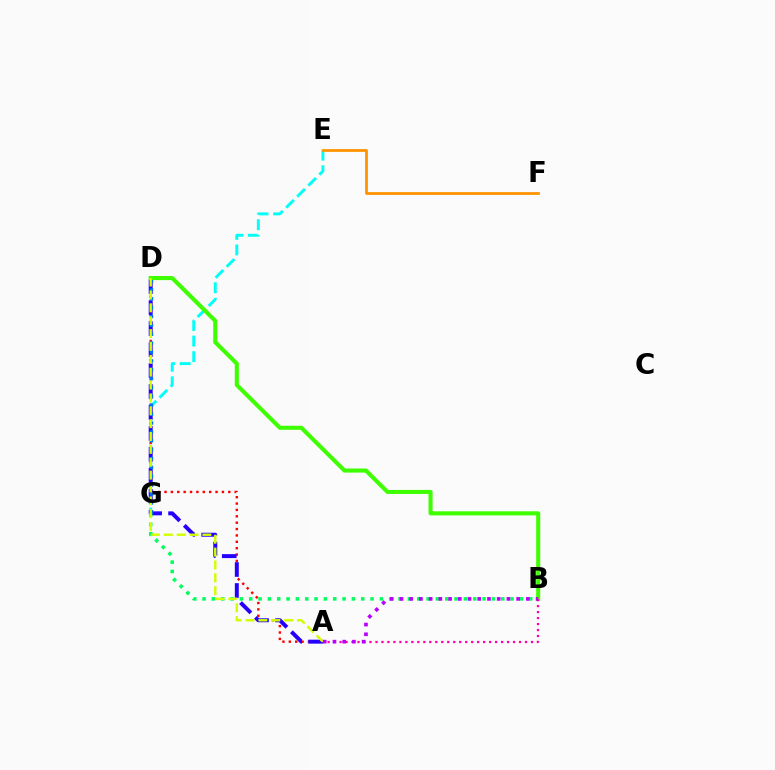{('E', 'G'): [{'color': '#00fff6', 'line_style': 'dashed', 'thickness': 2.12}], ('A', 'D'): [{'color': '#ff0000', 'line_style': 'dotted', 'thickness': 1.73}, {'color': '#2500ff', 'line_style': 'dashed', 'thickness': 2.85}, {'color': '#d1ff00', 'line_style': 'dashed', 'thickness': 1.75}], ('E', 'F'): [{'color': '#ff9400', 'line_style': 'solid', 'thickness': 1.98}], ('B', 'G'): [{'color': '#00ff5c', 'line_style': 'dotted', 'thickness': 2.54}], ('D', 'G'): [{'color': '#0074ff', 'line_style': 'dotted', 'thickness': 2.41}], ('B', 'D'): [{'color': '#3dff00', 'line_style': 'solid', 'thickness': 2.93}], ('A', 'B'): [{'color': '#ff00ac', 'line_style': 'dotted', 'thickness': 1.63}, {'color': '#b900ff', 'line_style': 'dotted', 'thickness': 2.64}]}